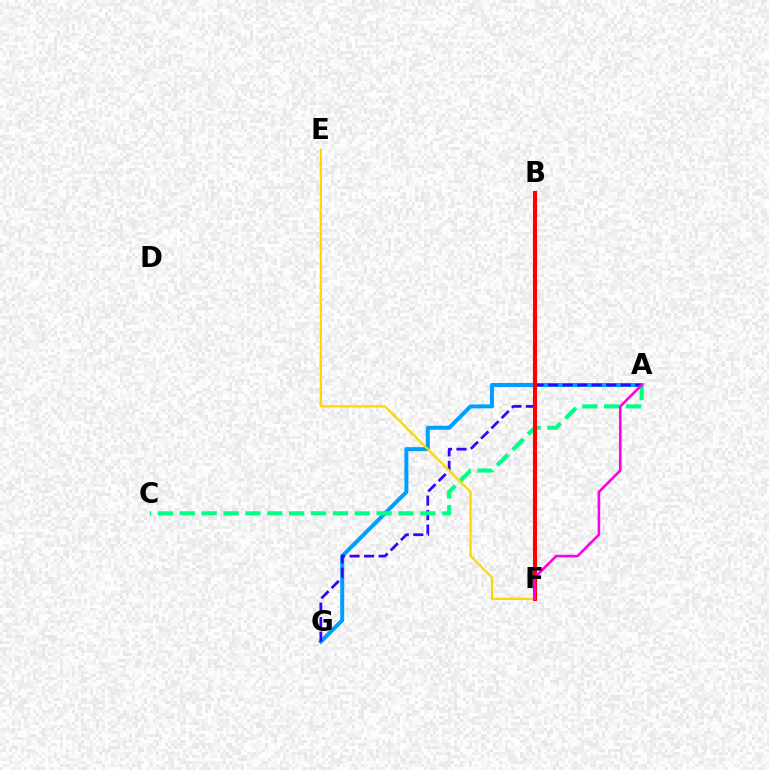{('A', 'G'): [{'color': '#009eff', 'line_style': 'solid', 'thickness': 2.87}, {'color': '#3700ff', 'line_style': 'dashed', 'thickness': 1.97}], ('B', 'F'): [{'color': '#4fff00', 'line_style': 'solid', 'thickness': 2.87}, {'color': '#ff0000', 'line_style': 'solid', 'thickness': 2.95}], ('A', 'C'): [{'color': '#00ff86', 'line_style': 'dashed', 'thickness': 2.97}], ('E', 'F'): [{'color': '#ffd500', 'line_style': 'solid', 'thickness': 1.55}], ('A', 'F'): [{'color': '#ff00ed', 'line_style': 'solid', 'thickness': 1.9}]}